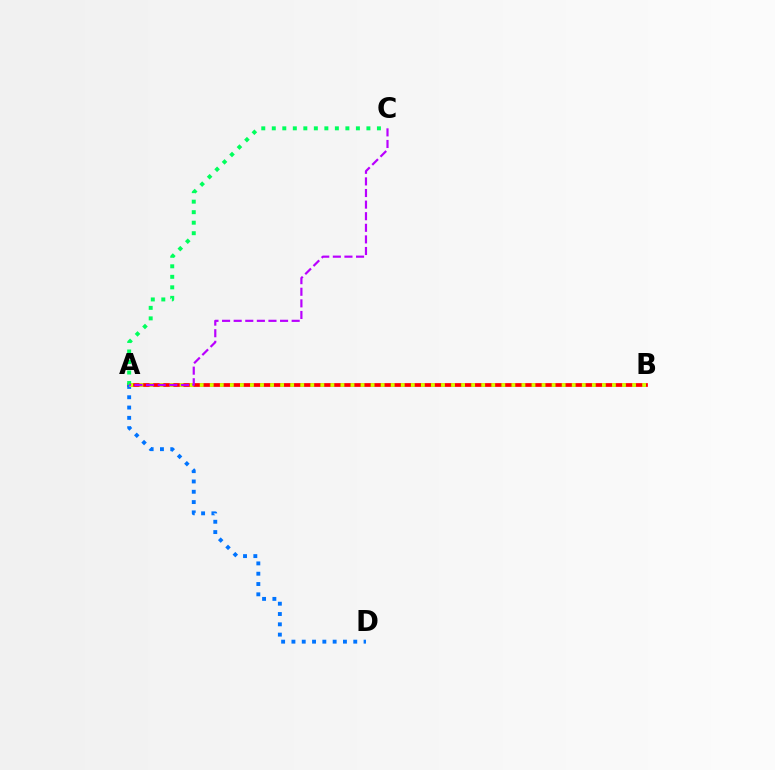{('A', 'B'): [{'color': '#ff0000', 'line_style': 'solid', 'thickness': 2.68}, {'color': '#d1ff00', 'line_style': 'dotted', 'thickness': 2.73}], ('A', 'D'): [{'color': '#0074ff', 'line_style': 'dotted', 'thickness': 2.8}], ('A', 'C'): [{'color': '#00ff5c', 'line_style': 'dotted', 'thickness': 2.86}, {'color': '#b900ff', 'line_style': 'dashed', 'thickness': 1.58}]}